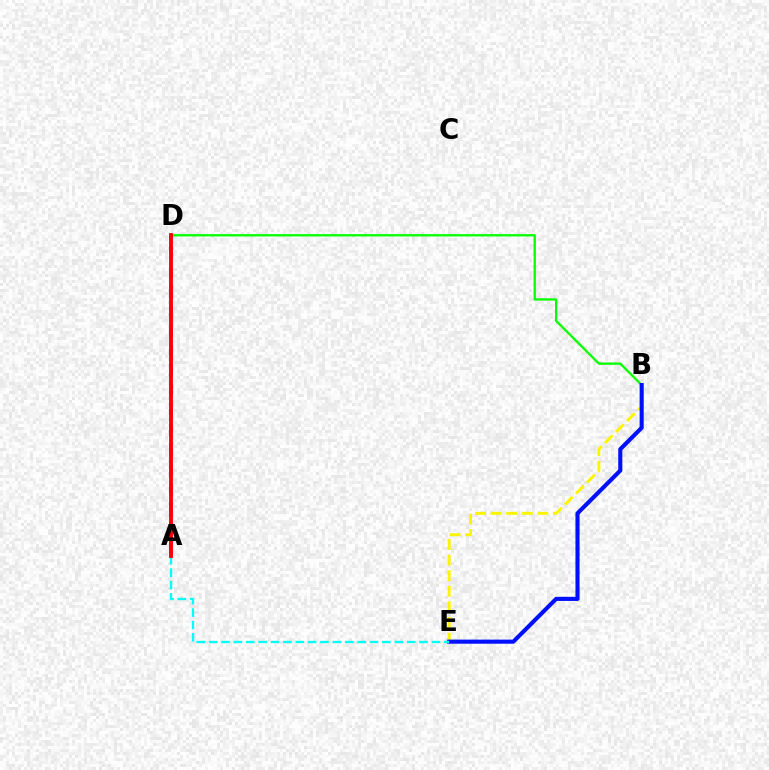{('A', 'D'): [{'color': '#ee00ff', 'line_style': 'dashed', 'thickness': 2.69}, {'color': '#ff0000', 'line_style': 'solid', 'thickness': 2.78}], ('B', 'E'): [{'color': '#fcf500', 'line_style': 'dashed', 'thickness': 2.12}, {'color': '#0010ff', 'line_style': 'solid', 'thickness': 2.96}], ('B', 'D'): [{'color': '#08ff00', 'line_style': 'solid', 'thickness': 1.66}], ('A', 'E'): [{'color': '#00fff6', 'line_style': 'dashed', 'thickness': 1.68}]}